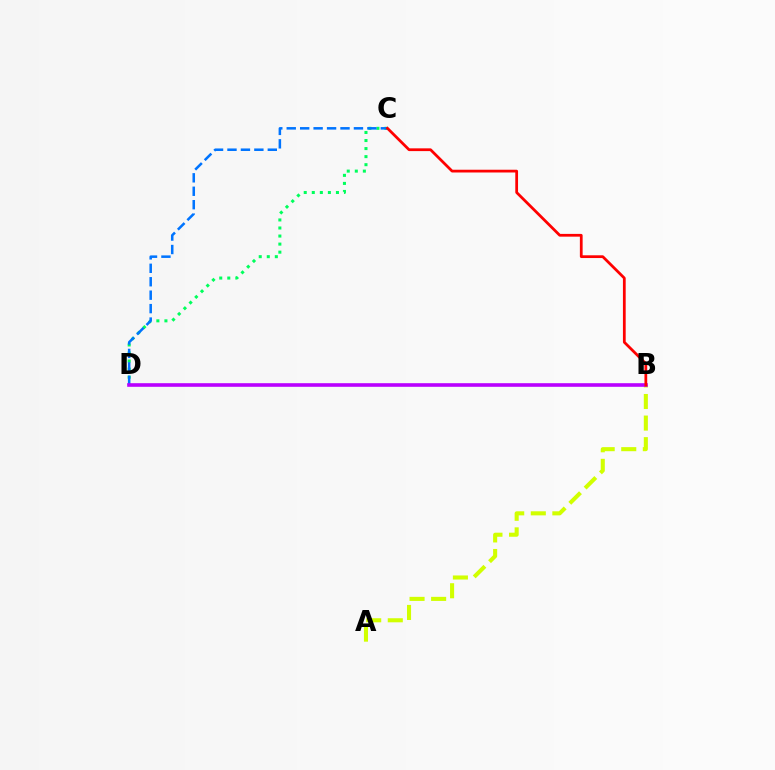{('A', 'B'): [{'color': '#d1ff00', 'line_style': 'dashed', 'thickness': 2.93}], ('C', 'D'): [{'color': '#00ff5c', 'line_style': 'dotted', 'thickness': 2.19}, {'color': '#0074ff', 'line_style': 'dashed', 'thickness': 1.83}], ('B', 'D'): [{'color': '#b900ff', 'line_style': 'solid', 'thickness': 2.6}], ('B', 'C'): [{'color': '#ff0000', 'line_style': 'solid', 'thickness': 1.98}]}